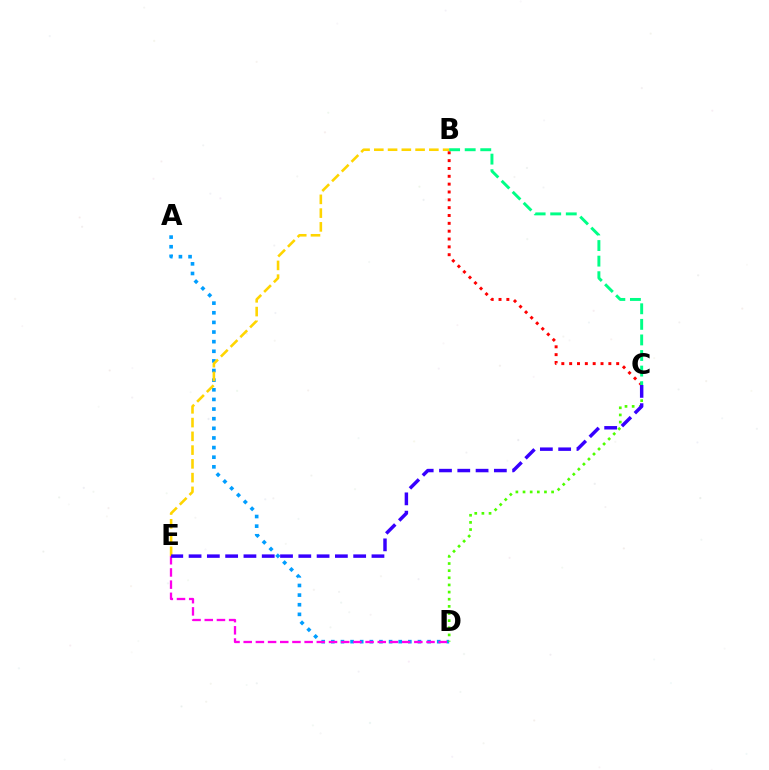{('A', 'D'): [{'color': '#009eff', 'line_style': 'dotted', 'thickness': 2.62}], ('D', 'E'): [{'color': '#ff00ed', 'line_style': 'dashed', 'thickness': 1.66}], ('B', 'C'): [{'color': '#ff0000', 'line_style': 'dotted', 'thickness': 2.13}, {'color': '#00ff86', 'line_style': 'dashed', 'thickness': 2.12}], ('C', 'D'): [{'color': '#4fff00', 'line_style': 'dotted', 'thickness': 1.94}], ('B', 'E'): [{'color': '#ffd500', 'line_style': 'dashed', 'thickness': 1.87}], ('C', 'E'): [{'color': '#3700ff', 'line_style': 'dashed', 'thickness': 2.48}]}